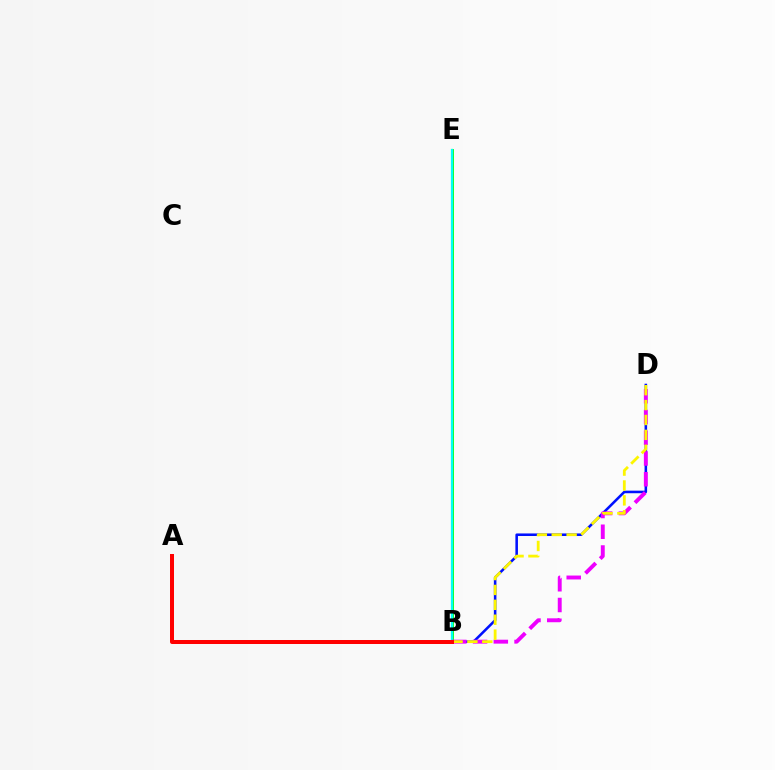{('B', 'D'): [{'color': '#0010ff', 'line_style': 'solid', 'thickness': 1.84}, {'color': '#ee00ff', 'line_style': 'dashed', 'thickness': 2.82}, {'color': '#fcf500', 'line_style': 'dashed', 'thickness': 2.02}], ('B', 'E'): [{'color': '#08ff00', 'line_style': 'solid', 'thickness': 2.04}, {'color': '#00fff6', 'line_style': 'solid', 'thickness': 1.64}], ('A', 'B'): [{'color': '#ff0000', 'line_style': 'solid', 'thickness': 2.87}]}